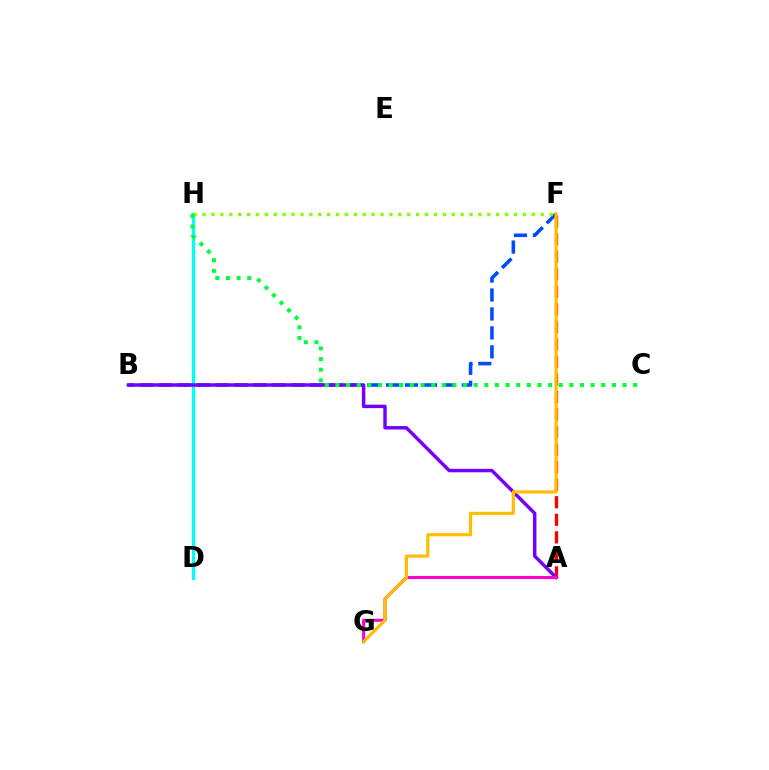{('A', 'F'): [{'color': '#ff0000', 'line_style': 'dashed', 'thickness': 2.38}], ('D', 'H'): [{'color': '#00fff6', 'line_style': 'solid', 'thickness': 2.37}], ('B', 'F'): [{'color': '#004bff', 'line_style': 'dashed', 'thickness': 2.57}], ('A', 'B'): [{'color': '#7200ff', 'line_style': 'solid', 'thickness': 2.48}], ('F', 'H'): [{'color': '#84ff00', 'line_style': 'dotted', 'thickness': 2.42}], ('A', 'G'): [{'color': '#ff00cf', 'line_style': 'solid', 'thickness': 2.19}], ('C', 'H'): [{'color': '#00ff39', 'line_style': 'dotted', 'thickness': 2.89}], ('F', 'G'): [{'color': '#ffbd00', 'line_style': 'solid', 'thickness': 2.27}]}